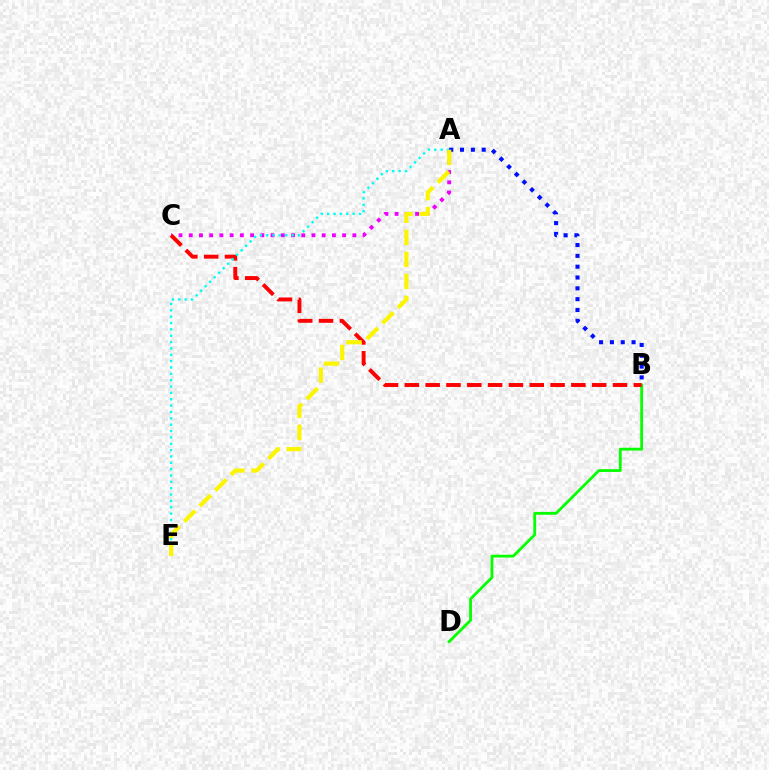{('A', 'C'): [{'color': '#ee00ff', 'line_style': 'dotted', 'thickness': 2.78}], ('B', 'D'): [{'color': '#08ff00', 'line_style': 'solid', 'thickness': 2.03}], ('B', 'C'): [{'color': '#ff0000', 'line_style': 'dashed', 'thickness': 2.83}], ('A', 'E'): [{'color': '#00fff6', 'line_style': 'dotted', 'thickness': 1.73}, {'color': '#fcf500', 'line_style': 'dashed', 'thickness': 2.99}], ('A', 'B'): [{'color': '#0010ff', 'line_style': 'dotted', 'thickness': 2.94}]}